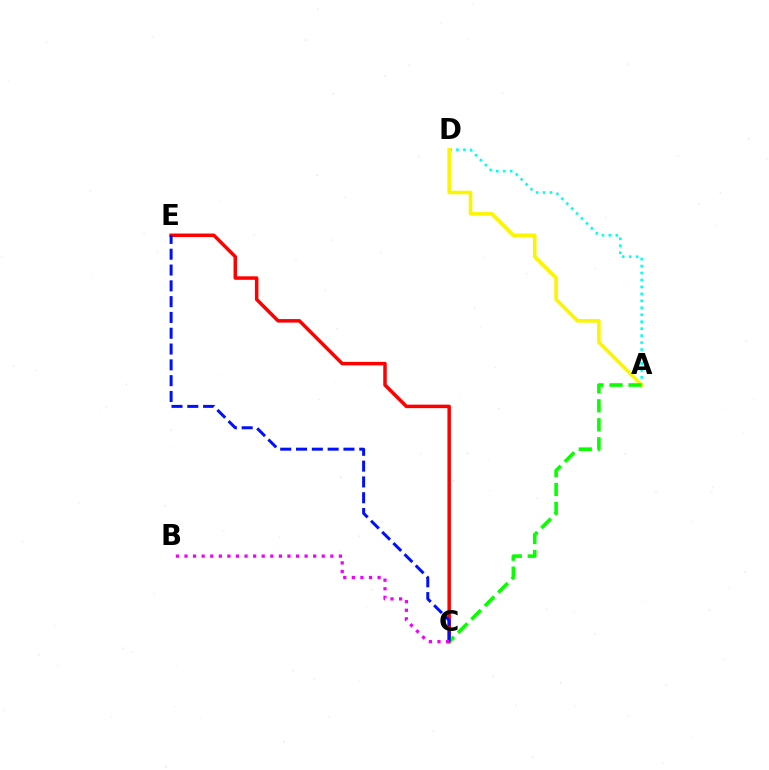{('C', 'E'): [{'color': '#ff0000', 'line_style': 'solid', 'thickness': 2.51}, {'color': '#0010ff', 'line_style': 'dashed', 'thickness': 2.15}], ('A', 'D'): [{'color': '#00fff6', 'line_style': 'dotted', 'thickness': 1.89}, {'color': '#fcf500', 'line_style': 'solid', 'thickness': 2.58}], ('A', 'C'): [{'color': '#08ff00', 'line_style': 'dashed', 'thickness': 2.58}], ('B', 'C'): [{'color': '#ee00ff', 'line_style': 'dotted', 'thickness': 2.33}]}